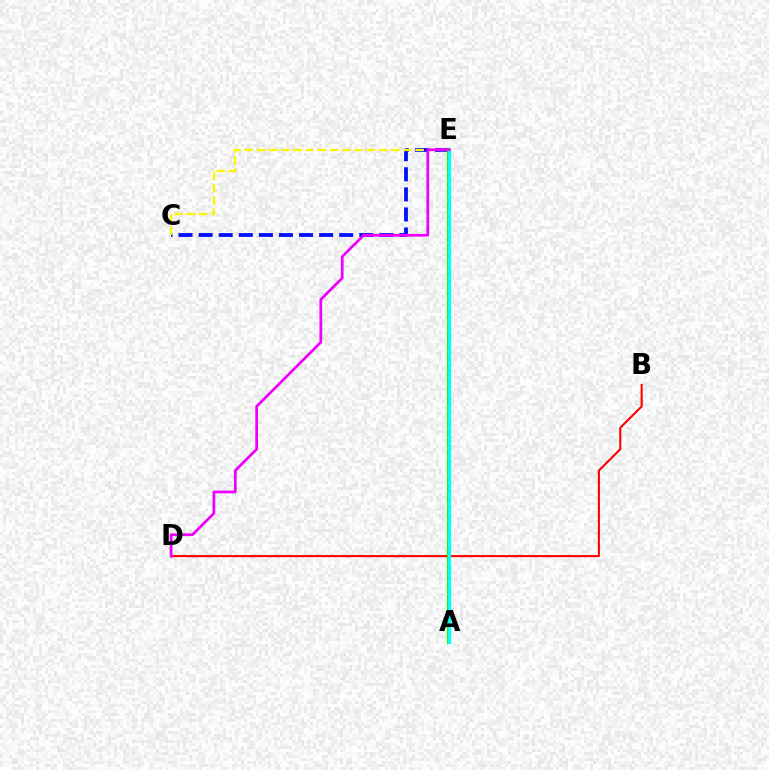{('C', 'E'): [{'color': '#0010ff', 'line_style': 'dashed', 'thickness': 2.73}, {'color': '#fcf500', 'line_style': 'dashed', 'thickness': 1.66}], ('B', 'D'): [{'color': '#ff0000', 'line_style': 'solid', 'thickness': 1.5}], ('A', 'E'): [{'color': '#08ff00', 'line_style': 'solid', 'thickness': 2.94}, {'color': '#00fff6', 'line_style': 'solid', 'thickness': 2.23}], ('D', 'E'): [{'color': '#ee00ff', 'line_style': 'solid', 'thickness': 1.97}]}